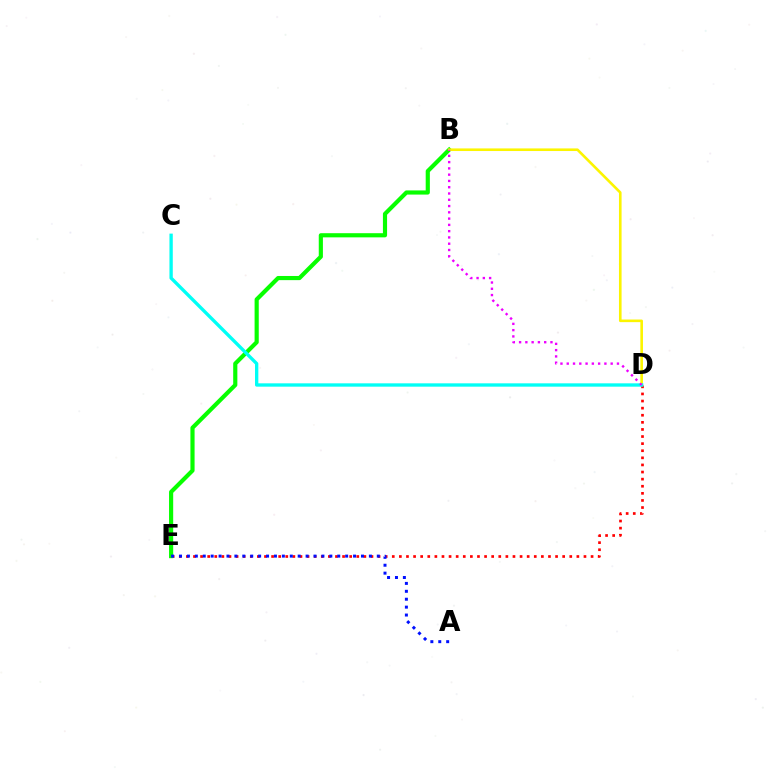{('D', 'E'): [{'color': '#ff0000', 'line_style': 'dotted', 'thickness': 1.93}], ('B', 'E'): [{'color': '#08ff00', 'line_style': 'solid', 'thickness': 2.99}], ('B', 'D'): [{'color': '#fcf500', 'line_style': 'solid', 'thickness': 1.88}, {'color': '#ee00ff', 'line_style': 'dotted', 'thickness': 1.71}], ('A', 'E'): [{'color': '#0010ff', 'line_style': 'dotted', 'thickness': 2.15}], ('C', 'D'): [{'color': '#00fff6', 'line_style': 'solid', 'thickness': 2.4}]}